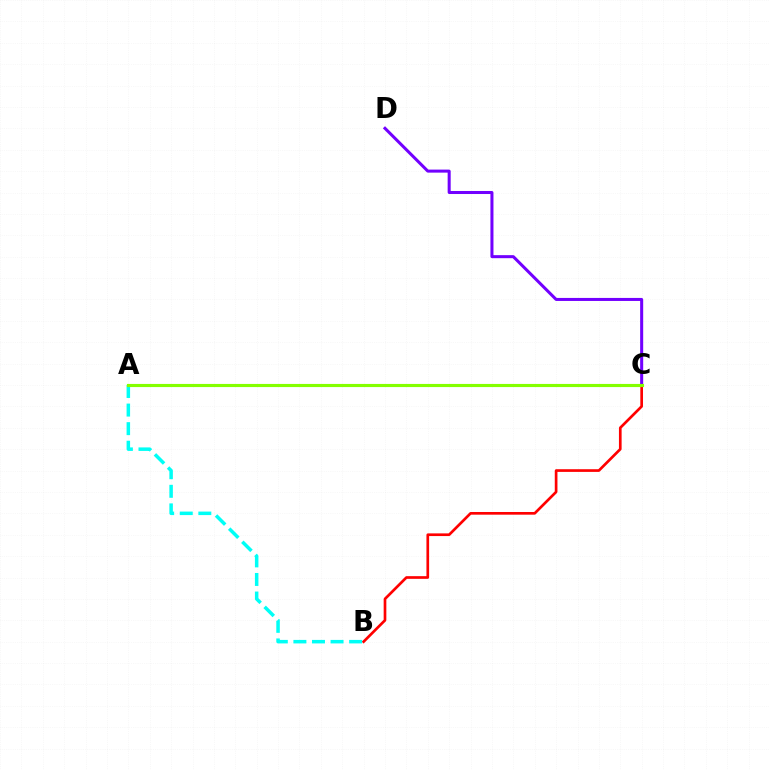{('B', 'C'): [{'color': '#ff0000', 'line_style': 'solid', 'thickness': 1.93}], ('C', 'D'): [{'color': '#7200ff', 'line_style': 'solid', 'thickness': 2.18}], ('A', 'B'): [{'color': '#00fff6', 'line_style': 'dashed', 'thickness': 2.52}], ('A', 'C'): [{'color': '#84ff00', 'line_style': 'solid', 'thickness': 2.25}]}